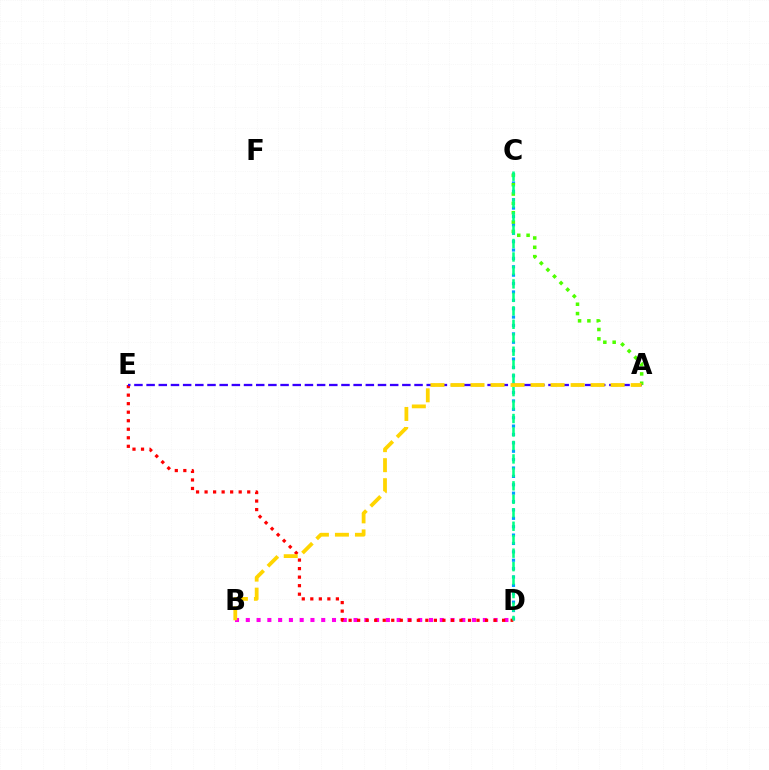{('B', 'D'): [{'color': '#ff00ed', 'line_style': 'dotted', 'thickness': 2.93}], ('C', 'D'): [{'color': '#009eff', 'line_style': 'dotted', 'thickness': 2.28}, {'color': '#00ff86', 'line_style': 'dashed', 'thickness': 1.83}], ('A', 'C'): [{'color': '#4fff00', 'line_style': 'dotted', 'thickness': 2.54}], ('D', 'E'): [{'color': '#ff0000', 'line_style': 'dotted', 'thickness': 2.32}], ('A', 'E'): [{'color': '#3700ff', 'line_style': 'dashed', 'thickness': 1.65}], ('A', 'B'): [{'color': '#ffd500', 'line_style': 'dashed', 'thickness': 2.72}]}